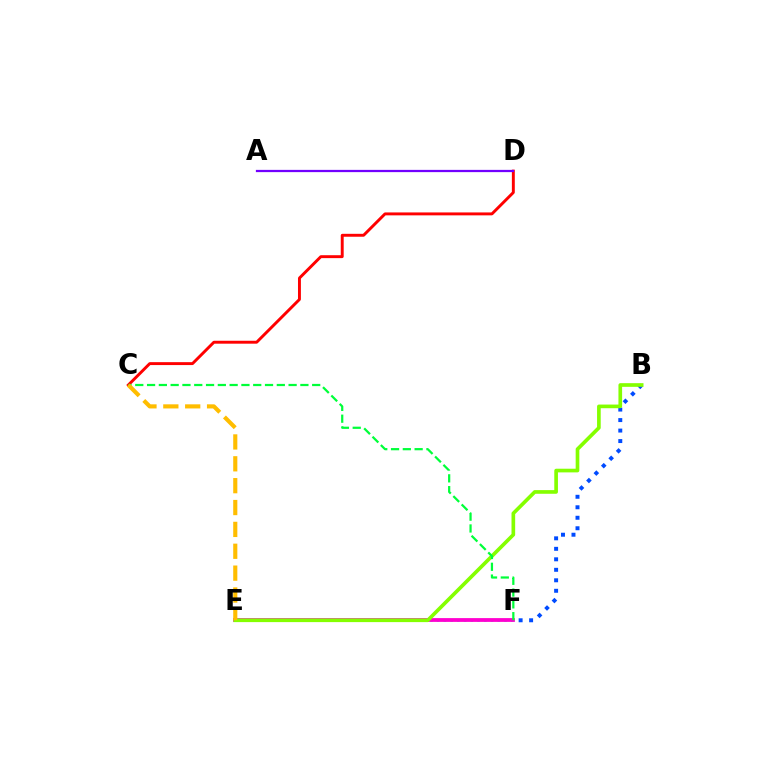{('B', 'F'): [{'color': '#004bff', 'line_style': 'dotted', 'thickness': 2.85}], ('E', 'F'): [{'color': '#00fff6', 'line_style': 'dotted', 'thickness': 1.83}, {'color': '#ff00cf', 'line_style': 'solid', 'thickness': 2.73}], ('B', 'E'): [{'color': '#84ff00', 'line_style': 'solid', 'thickness': 2.64}], ('C', 'D'): [{'color': '#ff0000', 'line_style': 'solid', 'thickness': 2.1}], ('C', 'F'): [{'color': '#00ff39', 'line_style': 'dashed', 'thickness': 1.6}], ('A', 'D'): [{'color': '#7200ff', 'line_style': 'solid', 'thickness': 1.62}], ('C', 'E'): [{'color': '#ffbd00', 'line_style': 'dashed', 'thickness': 2.97}]}